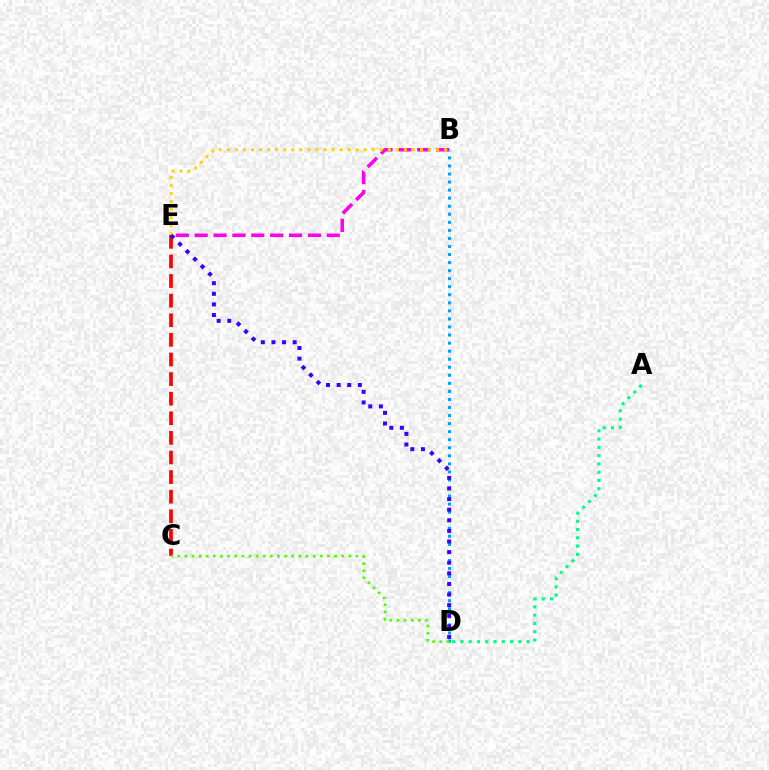{('B', 'E'): [{'color': '#ff00ed', 'line_style': 'dashed', 'thickness': 2.56}, {'color': '#ffd500', 'line_style': 'dotted', 'thickness': 2.19}], ('C', 'E'): [{'color': '#ff0000', 'line_style': 'dashed', 'thickness': 2.66}], ('B', 'D'): [{'color': '#009eff', 'line_style': 'dotted', 'thickness': 2.19}], ('D', 'E'): [{'color': '#3700ff', 'line_style': 'dotted', 'thickness': 2.88}], ('A', 'D'): [{'color': '#00ff86', 'line_style': 'dotted', 'thickness': 2.25}], ('C', 'D'): [{'color': '#4fff00', 'line_style': 'dotted', 'thickness': 1.94}]}